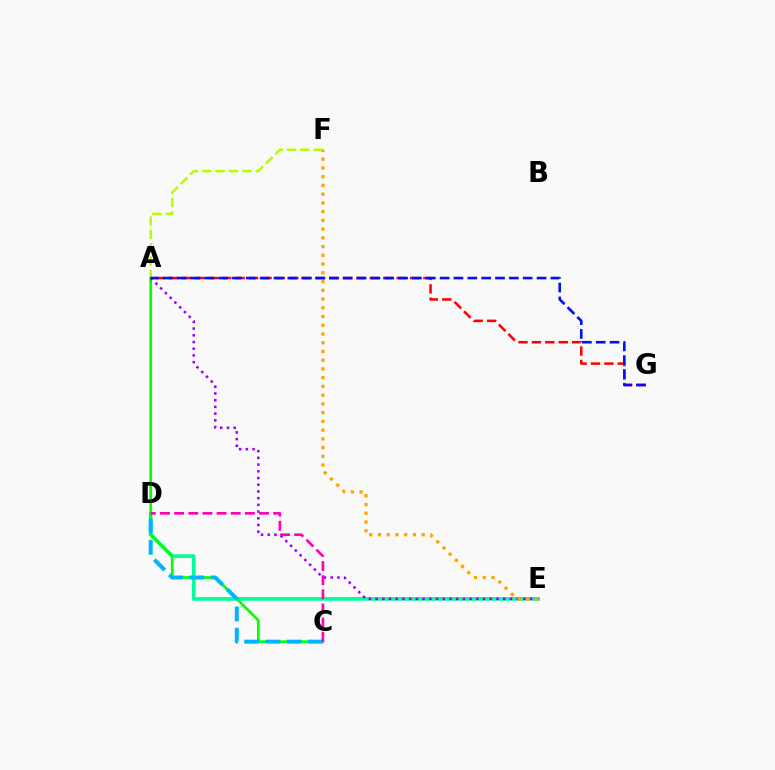{('A', 'F'): [{'color': '#b3ff00', 'line_style': 'dashed', 'thickness': 1.82}], ('D', 'E'): [{'color': '#00ff9d', 'line_style': 'solid', 'thickness': 2.62}], ('A', 'C'): [{'color': '#08ff00', 'line_style': 'solid', 'thickness': 1.96}], ('A', 'E'): [{'color': '#9b00ff', 'line_style': 'dotted', 'thickness': 1.82}], ('C', 'D'): [{'color': '#00b5ff', 'line_style': 'dashed', 'thickness': 2.89}, {'color': '#ff00bd', 'line_style': 'dashed', 'thickness': 1.92}], ('A', 'G'): [{'color': '#ff0000', 'line_style': 'dashed', 'thickness': 1.82}, {'color': '#0010ff', 'line_style': 'dashed', 'thickness': 1.88}], ('E', 'F'): [{'color': '#ffa500', 'line_style': 'dotted', 'thickness': 2.37}]}